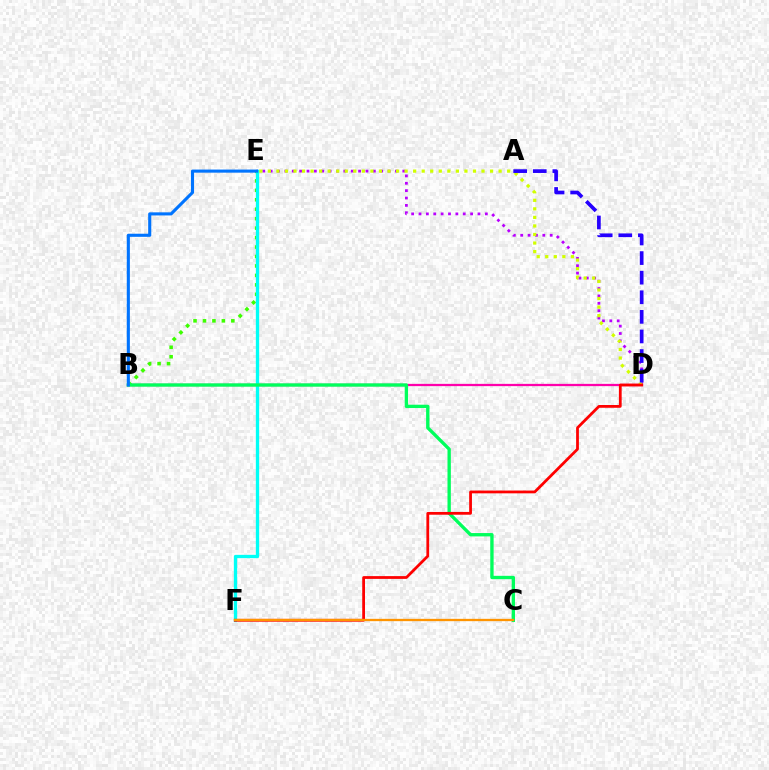{('D', 'E'): [{'color': '#b900ff', 'line_style': 'dotted', 'thickness': 2.0}, {'color': '#d1ff00', 'line_style': 'dotted', 'thickness': 2.32}], ('B', 'D'): [{'color': '#ff00ac', 'line_style': 'solid', 'thickness': 1.63}], ('A', 'D'): [{'color': '#2500ff', 'line_style': 'dashed', 'thickness': 2.66}], ('B', 'E'): [{'color': '#3dff00', 'line_style': 'dotted', 'thickness': 2.57}, {'color': '#0074ff', 'line_style': 'solid', 'thickness': 2.23}], ('E', 'F'): [{'color': '#00fff6', 'line_style': 'solid', 'thickness': 2.39}], ('B', 'C'): [{'color': '#00ff5c', 'line_style': 'solid', 'thickness': 2.41}], ('D', 'F'): [{'color': '#ff0000', 'line_style': 'solid', 'thickness': 2.0}], ('C', 'F'): [{'color': '#ff9400', 'line_style': 'solid', 'thickness': 1.66}]}